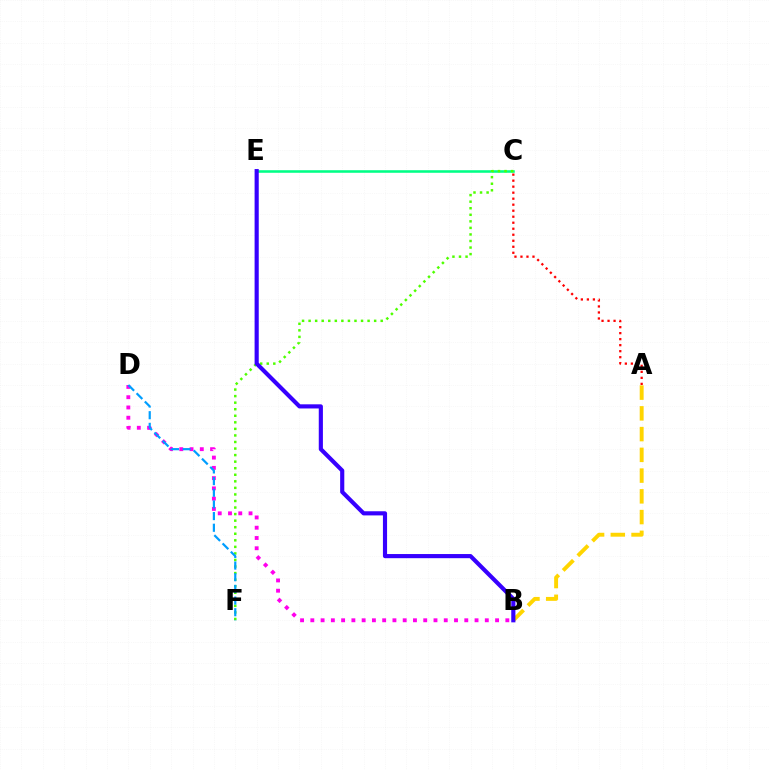{('A', 'C'): [{'color': '#ff0000', 'line_style': 'dotted', 'thickness': 1.63}], ('C', 'E'): [{'color': '#00ff86', 'line_style': 'solid', 'thickness': 1.84}], ('B', 'D'): [{'color': '#ff00ed', 'line_style': 'dotted', 'thickness': 2.79}], ('C', 'F'): [{'color': '#4fff00', 'line_style': 'dotted', 'thickness': 1.78}], ('D', 'F'): [{'color': '#009eff', 'line_style': 'dashed', 'thickness': 1.58}], ('A', 'B'): [{'color': '#ffd500', 'line_style': 'dashed', 'thickness': 2.82}], ('B', 'E'): [{'color': '#3700ff', 'line_style': 'solid', 'thickness': 2.98}]}